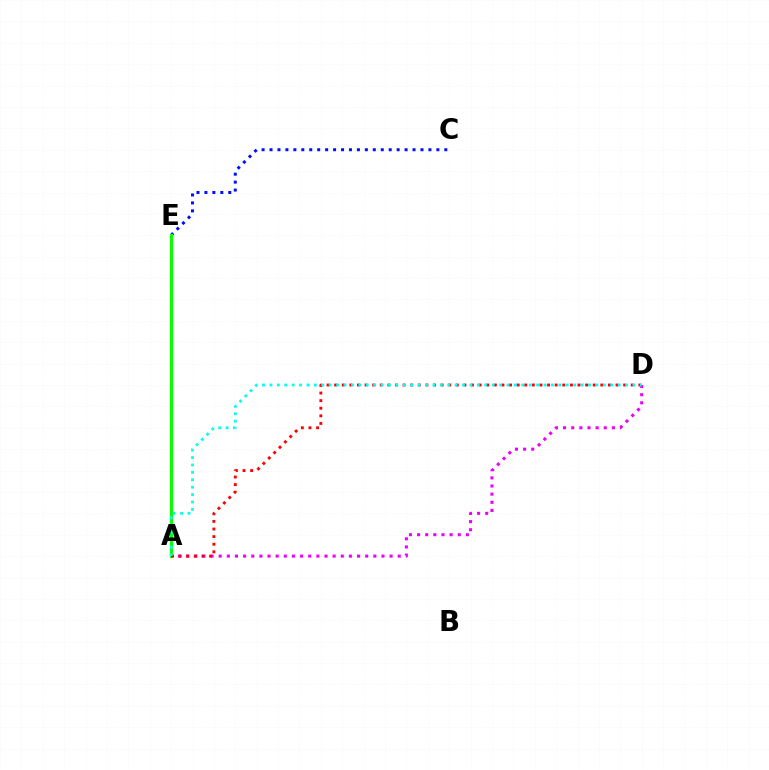{('A', 'E'): [{'color': '#fcf500', 'line_style': 'dashed', 'thickness': 1.55}, {'color': '#08ff00', 'line_style': 'solid', 'thickness': 2.23}], ('C', 'E'): [{'color': '#0010ff', 'line_style': 'dotted', 'thickness': 2.16}], ('A', 'D'): [{'color': '#ee00ff', 'line_style': 'dotted', 'thickness': 2.21}, {'color': '#ff0000', 'line_style': 'dotted', 'thickness': 2.07}, {'color': '#00fff6', 'line_style': 'dotted', 'thickness': 2.01}]}